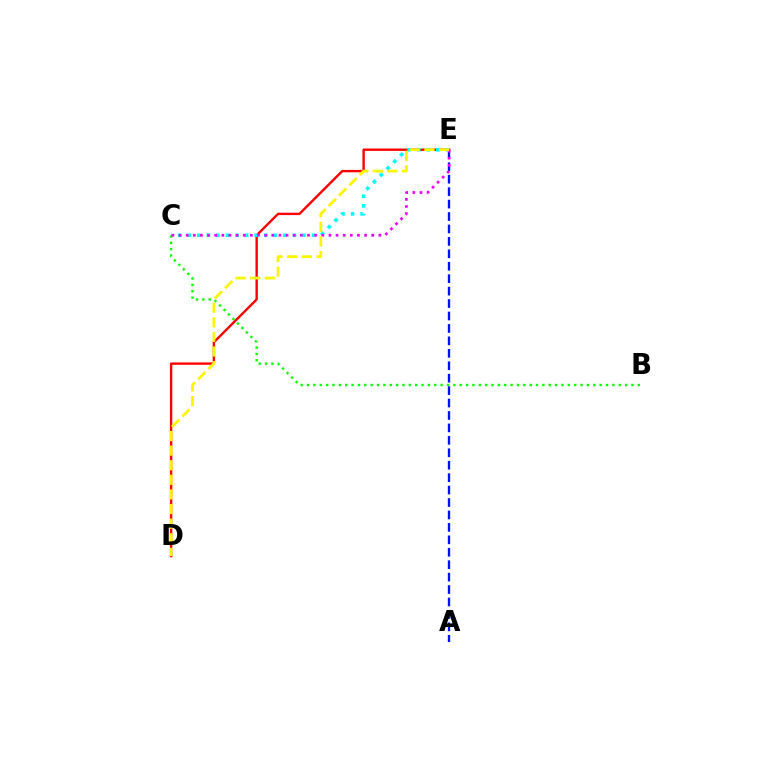{('D', 'E'): [{'color': '#ff0000', 'line_style': 'solid', 'thickness': 1.73}, {'color': '#fcf500', 'line_style': 'dashed', 'thickness': 1.98}], ('C', 'E'): [{'color': '#00fff6', 'line_style': 'dotted', 'thickness': 2.6}, {'color': '#ee00ff', 'line_style': 'dotted', 'thickness': 1.94}], ('B', 'C'): [{'color': '#08ff00', 'line_style': 'dotted', 'thickness': 1.73}], ('A', 'E'): [{'color': '#0010ff', 'line_style': 'dashed', 'thickness': 1.69}]}